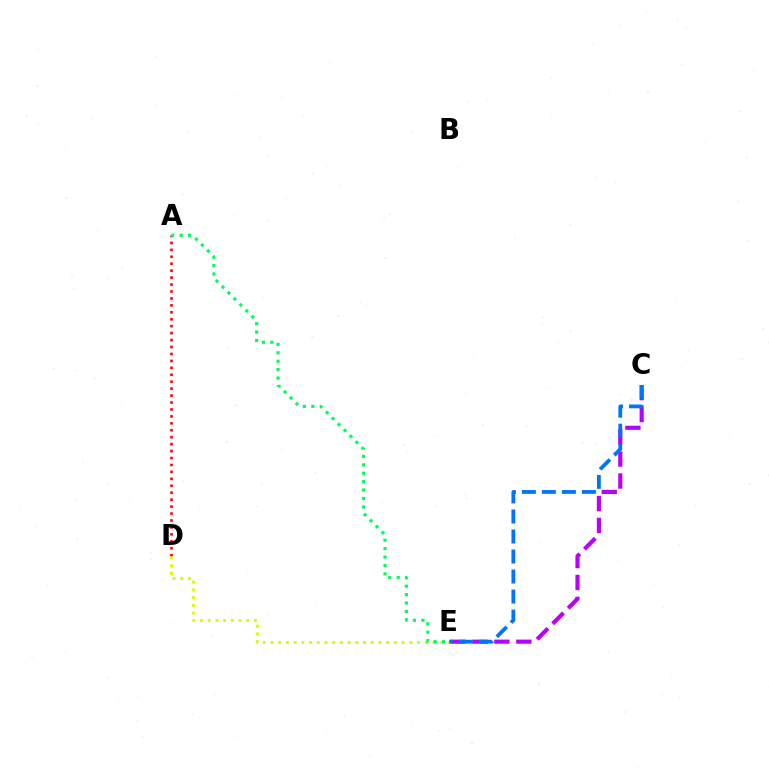{('A', 'D'): [{'color': '#ff0000', 'line_style': 'dotted', 'thickness': 1.89}], ('C', 'E'): [{'color': '#b900ff', 'line_style': 'dashed', 'thickness': 2.98}, {'color': '#0074ff', 'line_style': 'dashed', 'thickness': 2.72}], ('D', 'E'): [{'color': '#d1ff00', 'line_style': 'dotted', 'thickness': 2.09}], ('A', 'E'): [{'color': '#00ff5c', 'line_style': 'dotted', 'thickness': 2.29}]}